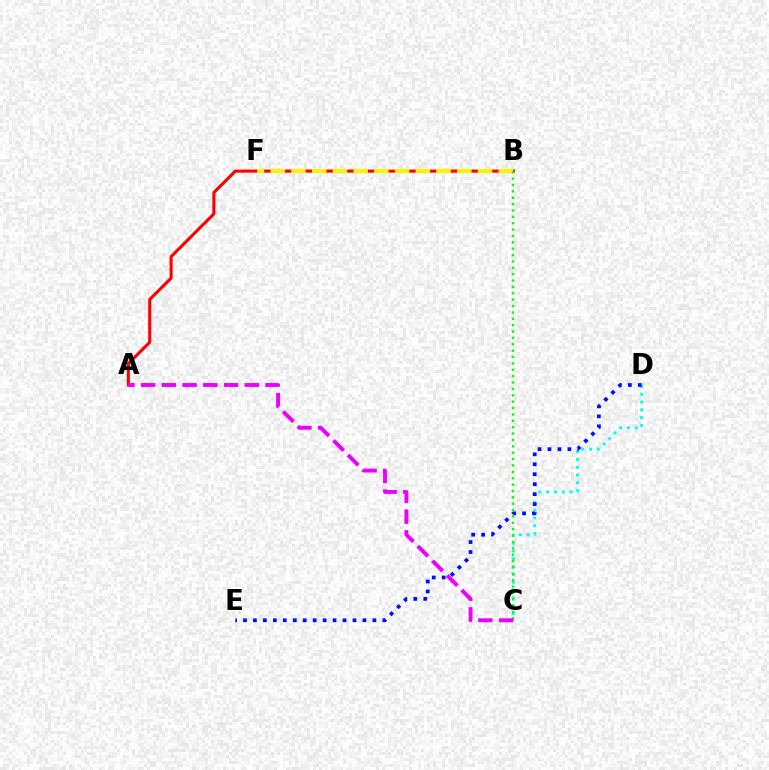{('C', 'D'): [{'color': '#00fff6', 'line_style': 'dotted', 'thickness': 2.12}], ('D', 'E'): [{'color': '#0010ff', 'line_style': 'dotted', 'thickness': 2.7}], ('A', 'B'): [{'color': '#ff0000', 'line_style': 'solid', 'thickness': 2.22}], ('B', 'F'): [{'color': '#fcf500', 'line_style': 'dashed', 'thickness': 2.82}], ('B', 'C'): [{'color': '#08ff00', 'line_style': 'dotted', 'thickness': 1.73}], ('A', 'C'): [{'color': '#ee00ff', 'line_style': 'dashed', 'thickness': 2.81}]}